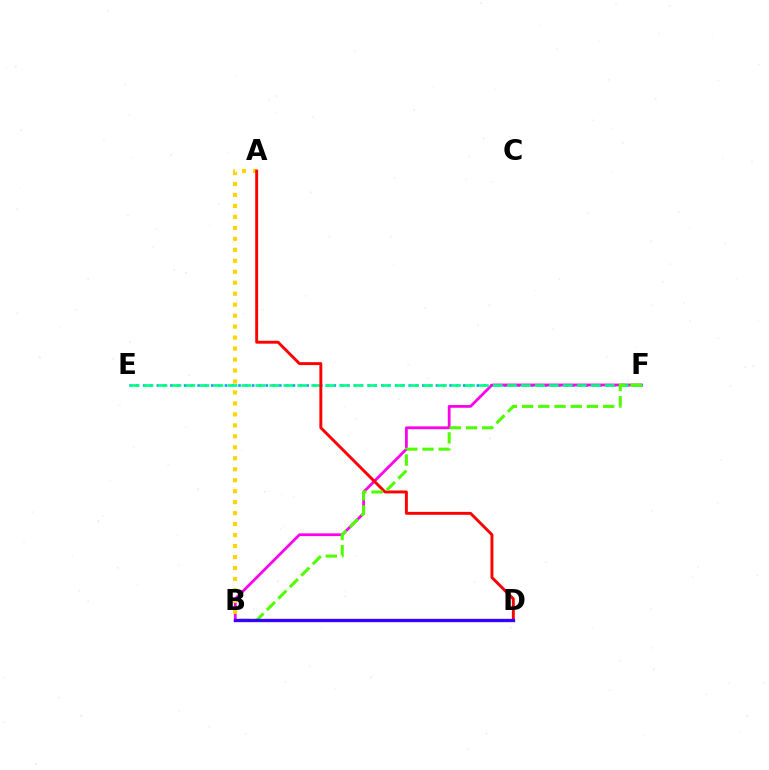{('E', 'F'): [{'color': '#009eff', 'line_style': 'dotted', 'thickness': 1.85}, {'color': '#00ff86', 'line_style': 'dashed', 'thickness': 1.9}], ('B', 'F'): [{'color': '#ff00ed', 'line_style': 'solid', 'thickness': 2.0}, {'color': '#4fff00', 'line_style': 'dashed', 'thickness': 2.2}], ('A', 'B'): [{'color': '#ffd500', 'line_style': 'dotted', 'thickness': 2.98}], ('A', 'D'): [{'color': '#ff0000', 'line_style': 'solid', 'thickness': 2.1}], ('B', 'D'): [{'color': '#3700ff', 'line_style': 'solid', 'thickness': 2.4}]}